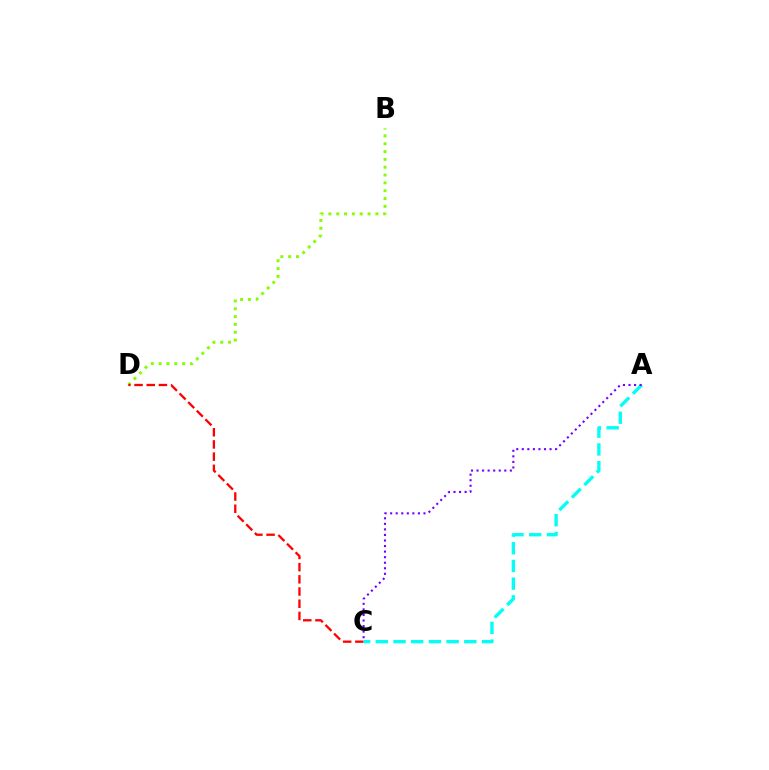{('B', 'D'): [{'color': '#84ff00', 'line_style': 'dotted', 'thickness': 2.13}], ('C', 'D'): [{'color': '#ff0000', 'line_style': 'dashed', 'thickness': 1.66}], ('A', 'C'): [{'color': '#00fff6', 'line_style': 'dashed', 'thickness': 2.4}, {'color': '#7200ff', 'line_style': 'dotted', 'thickness': 1.51}]}